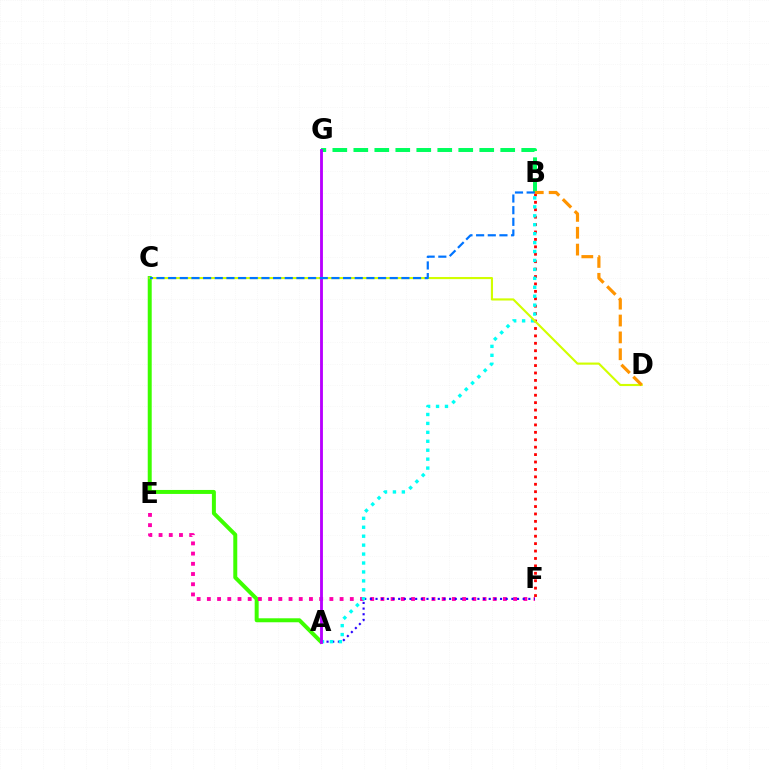{('A', 'C'): [{'color': '#3dff00', 'line_style': 'solid', 'thickness': 2.87}], ('B', 'G'): [{'color': '#00ff5c', 'line_style': 'dashed', 'thickness': 2.85}], ('E', 'F'): [{'color': '#ff00ac', 'line_style': 'dotted', 'thickness': 2.77}], ('A', 'F'): [{'color': '#2500ff', 'line_style': 'dotted', 'thickness': 1.54}], ('B', 'F'): [{'color': '#ff0000', 'line_style': 'dotted', 'thickness': 2.02}], ('A', 'B'): [{'color': '#00fff6', 'line_style': 'dotted', 'thickness': 2.43}], ('C', 'D'): [{'color': '#d1ff00', 'line_style': 'solid', 'thickness': 1.54}], ('B', 'D'): [{'color': '#ff9400', 'line_style': 'dashed', 'thickness': 2.29}], ('A', 'G'): [{'color': '#b900ff', 'line_style': 'solid', 'thickness': 2.06}], ('B', 'C'): [{'color': '#0074ff', 'line_style': 'dashed', 'thickness': 1.58}]}